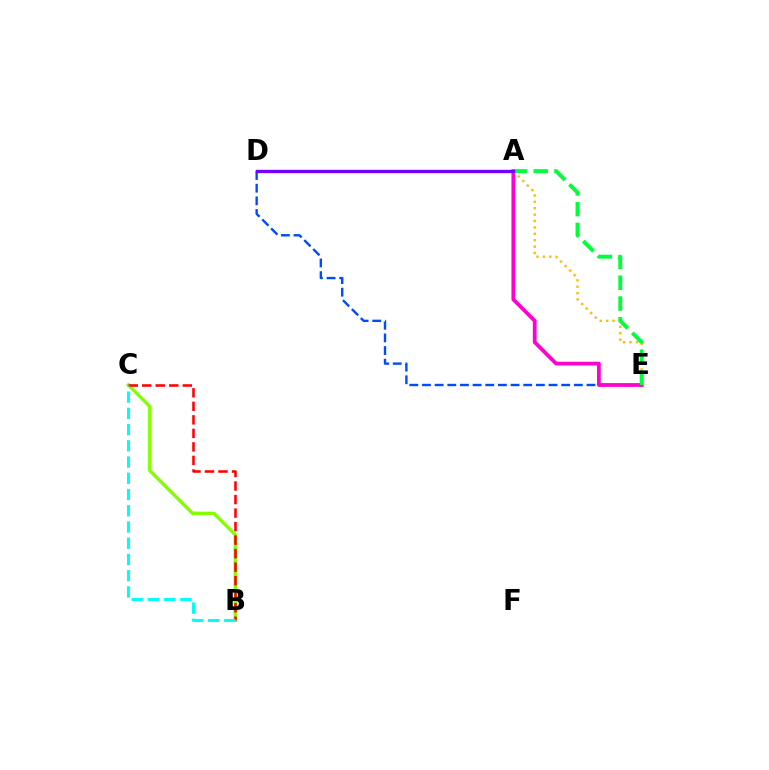{('D', 'E'): [{'color': '#004bff', 'line_style': 'dashed', 'thickness': 1.72}], ('A', 'E'): [{'color': '#ff00cf', 'line_style': 'solid', 'thickness': 2.71}, {'color': '#ffbd00', 'line_style': 'dotted', 'thickness': 1.74}, {'color': '#00ff39', 'line_style': 'dashed', 'thickness': 2.82}], ('B', 'C'): [{'color': '#84ff00', 'line_style': 'solid', 'thickness': 2.44}, {'color': '#ff0000', 'line_style': 'dashed', 'thickness': 1.84}, {'color': '#00fff6', 'line_style': 'dashed', 'thickness': 2.21}], ('A', 'D'): [{'color': '#7200ff', 'line_style': 'solid', 'thickness': 2.42}]}